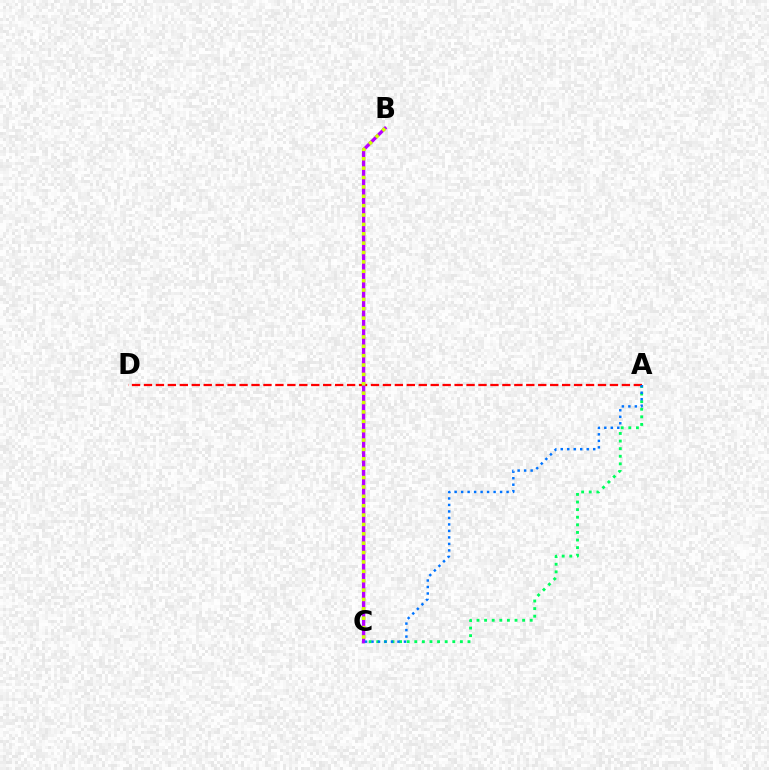{('A', 'C'): [{'color': '#00ff5c', 'line_style': 'dotted', 'thickness': 2.07}, {'color': '#0074ff', 'line_style': 'dotted', 'thickness': 1.76}], ('A', 'D'): [{'color': '#ff0000', 'line_style': 'dashed', 'thickness': 1.62}], ('B', 'C'): [{'color': '#b900ff', 'line_style': 'solid', 'thickness': 2.39}, {'color': '#d1ff00', 'line_style': 'dotted', 'thickness': 2.55}]}